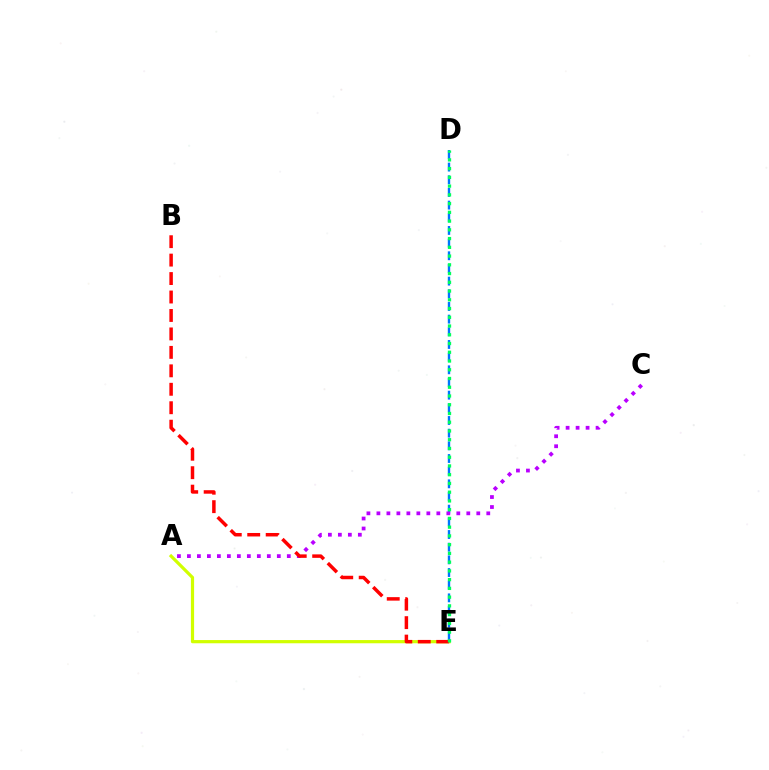{('D', 'E'): [{'color': '#0074ff', 'line_style': 'dashed', 'thickness': 1.72}, {'color': '#00ff5c', 'line_style': 'dotted', 'thickness': 2.38}], ('A', 'E'): [{'color': '#d1ff00', 'line_style': 'solid', 'thickness': 2.31}], ('A', 'C'): [{'color': '#b900ff', 'line_style': 'dotted', 'thickness': 2.71}], ('B', 'E'): [{'color': '#ff0000', 'line_style': 'dashed', 'thickness': 2.51}]}